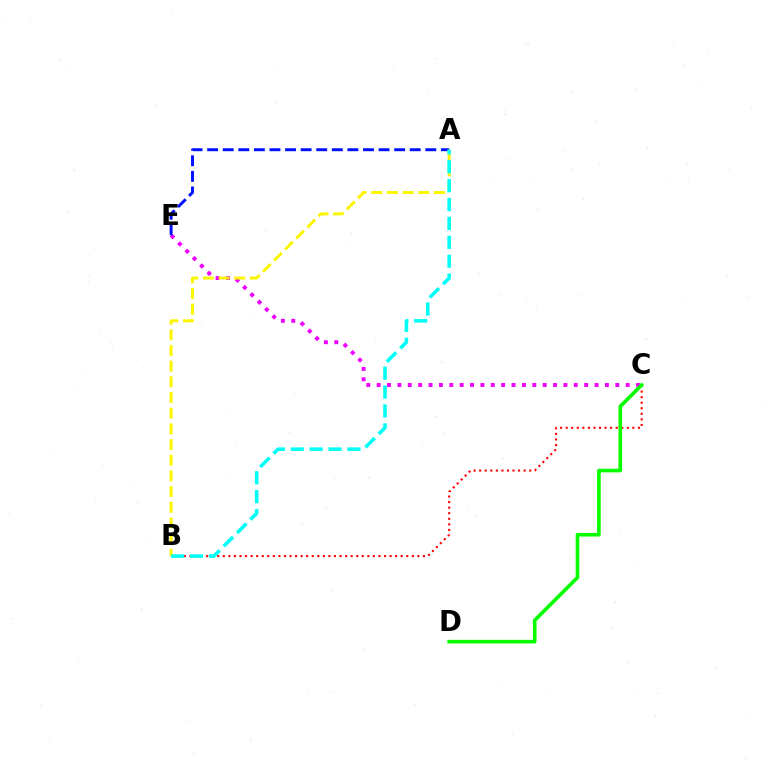{('C', 'E'): [{'color': '#ee00ff', 'line_style': 'dotted', 'thickness': 2.82}], ('A', 'E'): [{'color': '#0010ff', 'line_style': 'dashed', 'thickness': 2.12}], ('A', 'B'): [{'color': '#fcf500', 'line_style': 'dashed', 'thickness': 2.13}, {'color': '#00fff6', 'line_style': 'dashed', 'thickness': 2.57}], ('B', 'C'): [{'color': '#ff0000', 'line_style': 'dotted', 'thickness': 1.51}], ('C', 'D'): [{'color': '#08ff00', 'line_style': 'solid', 'thickness': 2.61}]}